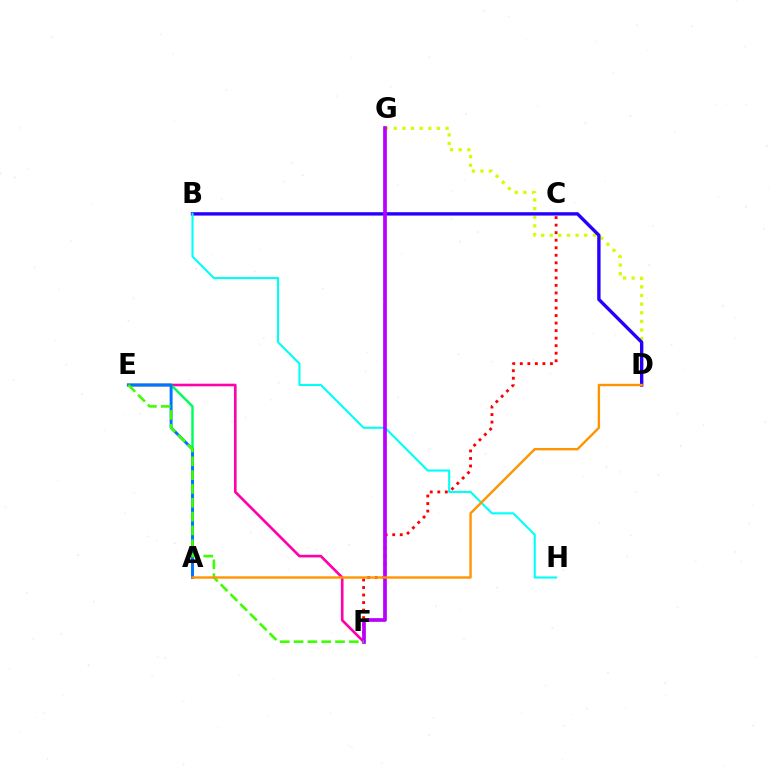{('C', 'F'): [{'color': '#ff0000', 'line_style': 'dotted', 'thickness': 2.05}], ('E', 'F'): [{'color': '#ff00ac', 'line_style': 'solid', 'thickness': 1.9}, {'color': '#3dff00', 'line_style': 'dashed', 'thickness': 1.88}], ('A', 'E'): [{'color': '#00ff5c', 'line_style': 'solid', 'thickness': 1.78}, {'color': '#0074ff', 'line_style': 'solid', 'thickness': 2.11}], ('D', 'G'): [{'color': '#d1ff00', 'line_style': 'dotted', 'thickness': 2.35}], ('B', 'D'): [{'color': '#2500ff', 'line_style': 'solid', 'thickness': 2.42}], ('B', 'H'): [{'color': '#00fff6', 'line_style': 'solid', 'thickness': 1.51}], ('F', 'G'): [{'color': '#b900ff', 'line_style': 'solid', 'thickness': 2.67}], ('A', 'D'): [{'color': '#ff9400', 'line_style': 'solid', 'thickness': 1.71}]}